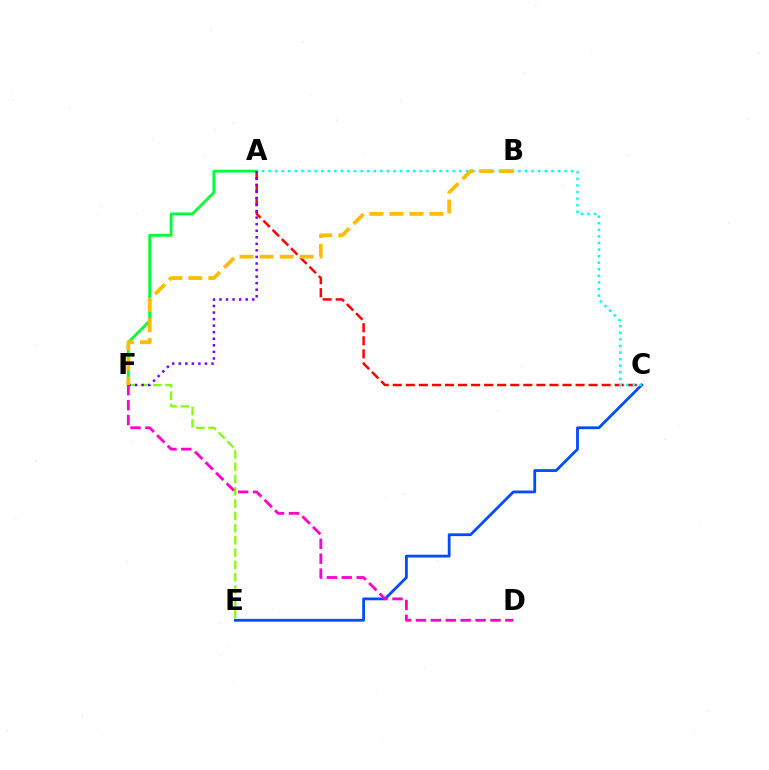{('C', 'E'): [{'color': '#004bff', 'line_style': 'solid', 'thickness': 2.01}], ('A', 'C'): [{'color': '#ff0000', 'line_style': 'dashed', 'thickness': 1.77}, {'color': '#00fff6', 'line_style': 'dotted', 'thickness': 1.79}], ('A', 'F'): [{'color': '#00ff39', 'line_style': 'solid', 'thickness': 2.04}, {'color': '#7200ff', 'line_style': 'dotted', 'thickness': 1.78}], ('E', 'F'): [{'color': '#84ff00', 'line_style': 'dashed', 'thickness': 1.67}], ('D', 'F'): [{'color': '#ff00cf', 'line_style': 'dashed', 'thickness': 2.03}], ('B', 'F'): [{'color': '#ffbd00', 'line_style': 'dashed', 'thickness': 2.72}]}